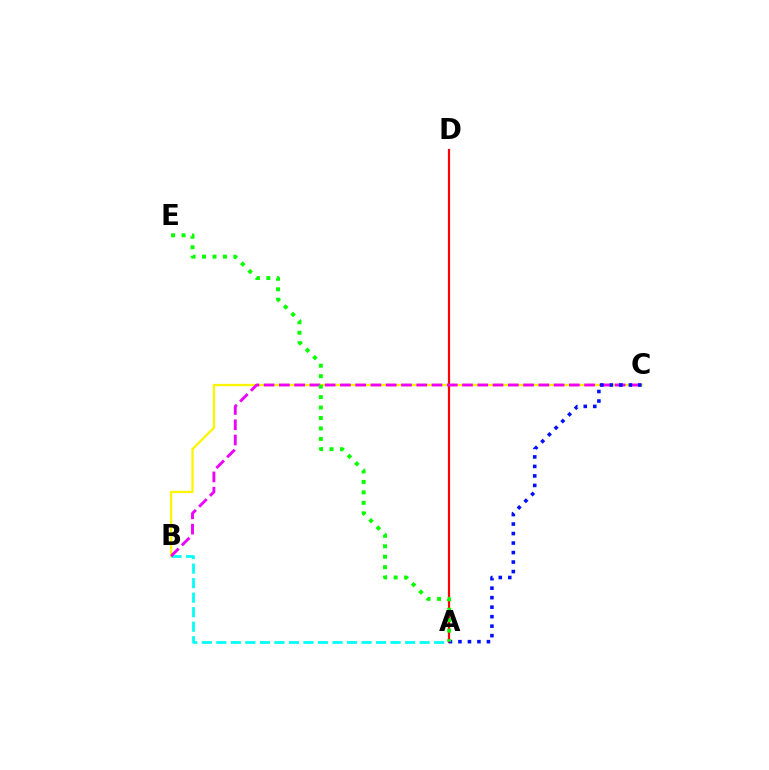{('B', 'C'): [{'color': '#fcf500', 'line_style': 'solid', 'thickness': 1.67}, {'color': '#ee00ff', 'line_style': 'dashed', 'thickness': 2.07}], ('A', 'B'): [{'color': '#00fff6', 'line_style': 'dashed', 'thickness': 1.97}], ('A', 'D'): [{'color': '#ff0000', 'line_style': 'solid', 'thickness': 1.59}], ('A', 'C'): [{'color': '#0010ff', 'line_style': 'dotted', 'thickness': 2.58}], ('A', 'E'): [{'color': '#08ff00', 'line_style': 'dotted', 'thickness': 2.84}]}